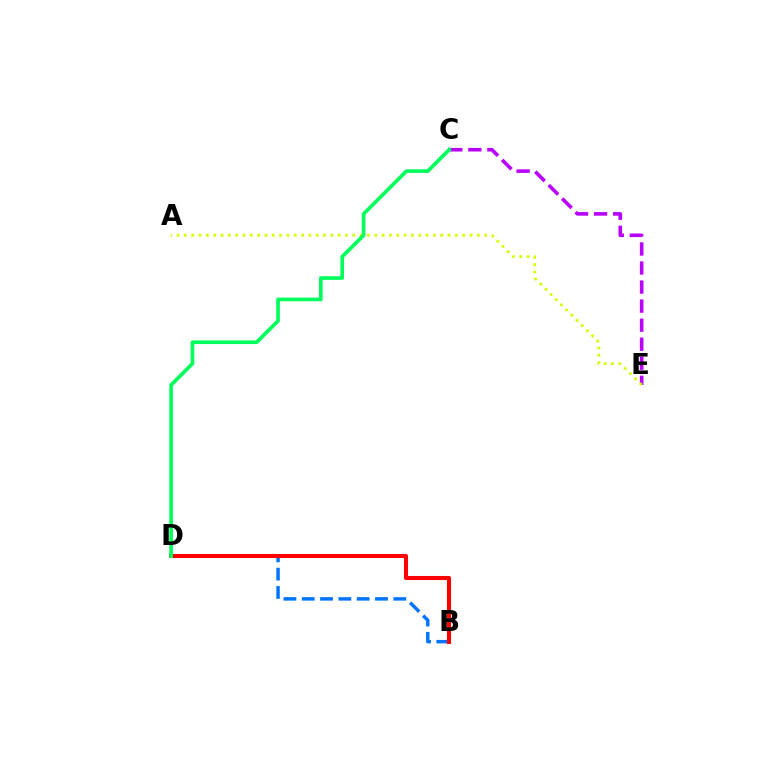{('C', 'E'): [{'color': '#b900ff', 'line_style': 'dashed', 'thickness': 2.59}], ('B', 'D'): [{'color': '#0074ff', 'line_style': 'dashed', 'thickness': 2.49}, {'color': '#ff0000', 'line_style': 'solid', 'thickness': 2.94}], ('A', 'E'): [{'color': '#d1ff00', 'line_style': 'dotted', 'thickness': 1.99}], ('C', 'D'): [{'color': '#00ff5c', 'line_style': 'solid', 'thickness': 2.65}]}